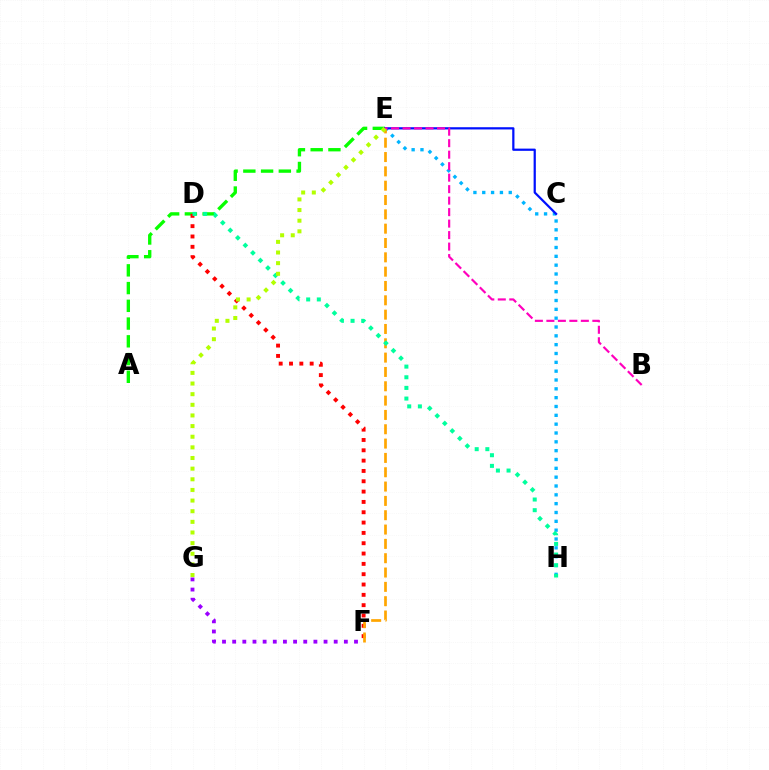{('A', 'E'): [{'color': '#08ff00', 'line_style': 'dashed', 'thickness': 2.41}], ('F', 'G'): [{'color': '#9b00ff', 'line_style': 'dotted', 'thickness': 2.76}], ('E', 'H'): [{'color': '#00b5ff', 'line_style': 'dotted', 'thickness': 2.4}], ('D', 'F'): [{'color': '#ff0000', 'line_style': 'dotted', 'thickness': 2.81}], ('C', 'E'): [{'color': '#0010ff', 'line_style': 'solid', 'thickness': 1.61}], ('E', 'F'): [{'color': '#ffa500', 'line_style': 'dashed', 'thickness': 1.95}], ('D', 'H'): [{'color': '#00ff9d', 'line_style': 'dotted', 'thickness': 2.89}], ('B', 'E'): [{'color': '#ff00bd', 'line_style': 'dashed', 'thickness': 1.56}], ('E', 'G'): [{'color': '#b3ff00', 'line_style': 'dotted', 'thickness': 2.89}]}